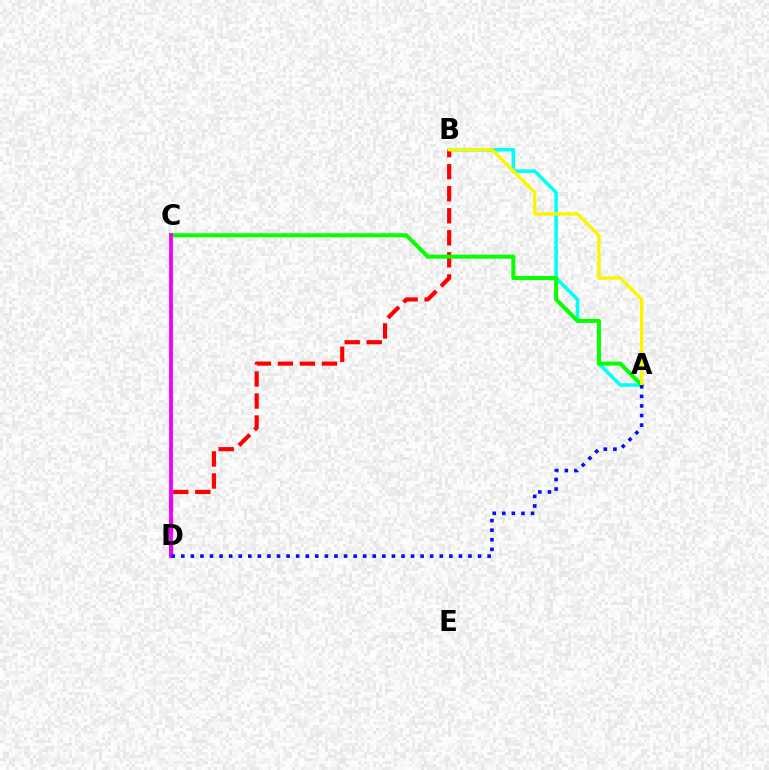{('A', 'B'): [{'color': '#00fff6', 'line_style': 'solid', 'thickness': 2.55}, {'color': '#fcf500', 'line_style': 'solid', 'thickness': 2.4}], ('B', 'D'): [{'color': '#ff0000', 'line_style': 'dashed', 'thickness': 2.99}], ('A', 'C'): [{'color': '#08ff00', 'line_style': 'solid', 'thickness': 2.9}], ('C', 'D'): [{'color': '#ee00ff', 'line_style': 'solid', 'thickness': 2.73}], ('A', 'D'): [{'color': '#0010ff', 'line_style': 'dotted', 'thickness': 2.6}]}